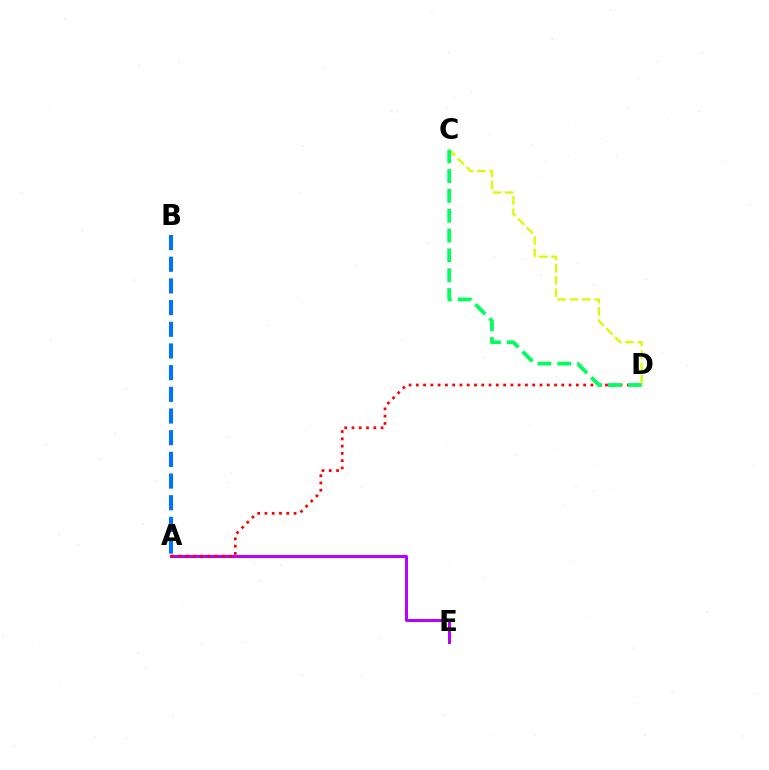{('A', 'E'): [{'color': '#b900ff', 'line_style': 'solid', 'thickness': 2.14}], ('A', 'B'): [{'color': '#0074ff', 'line_style': 'dashed', 'thickness': 2.95}], ('A', 'D'): [{'color': '#ff0000', 'line_style': 'dotted', 'thickness': 1.98}], ('C', 'D'): [{'color': '#d1ff00', 'line_style': 'dashed', 'thickness': 1.67}, {'color': '#00ff5c', 'line_style': 'dashed', 'thickness': 2.69}]}